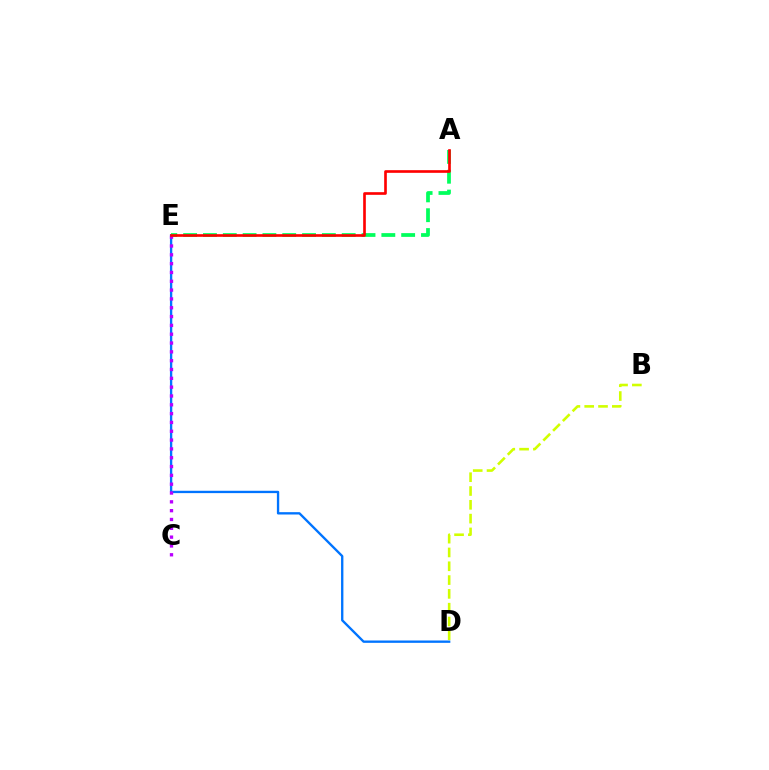{('D', 'E'): [{'color': '#0074ff', 'line_style': 'solid', 'thickness': 1.69}], ('B', 'D'): [{'color': '#d1ff00', 'line_style': 'dashed', 'thickness': 1.88}], ('A', 'E'): [{'color': '#00ff5c', 'line_style': 'dashed', 'thickness': 2.69}, {'color': '#ff0000', 'line_style': 'solid', 'thickness': 1.91}], ('C', 'E'): [{'color': '#b900ff', 'line_style': 'dotted', 'thickness': 2.4}]}